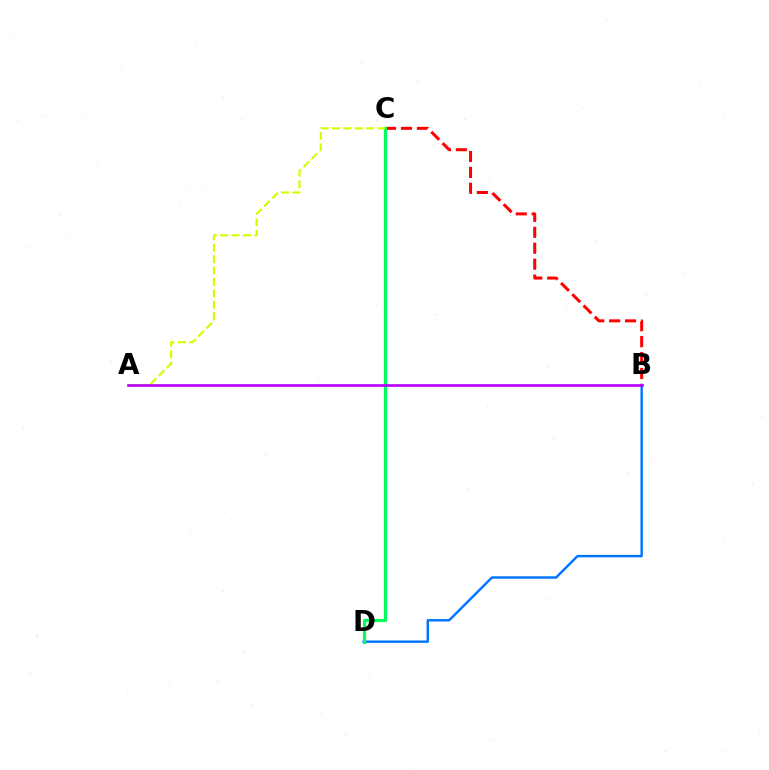{('B', 'C'): [{'color': '#ff0000', 'line_style': 'dashed', 'thickness': 2.16}], ('B', 'D'): [{'color': '#0074ff', 'line_style': 'solid', 'thickness': 1.74}], ('C', 'D'): [{'color': '#00ff5c', 'line_style': 'solid', 'thickness': 2.29}], ('A', 'C'): [{'color': '#d1ff00', 'line_style': 'dashed', 'thickness': 1.55}], ('A', 'B'): [{'color': '#b900ff', 'line_style': 'solid', 'thickness': 1.92}]}